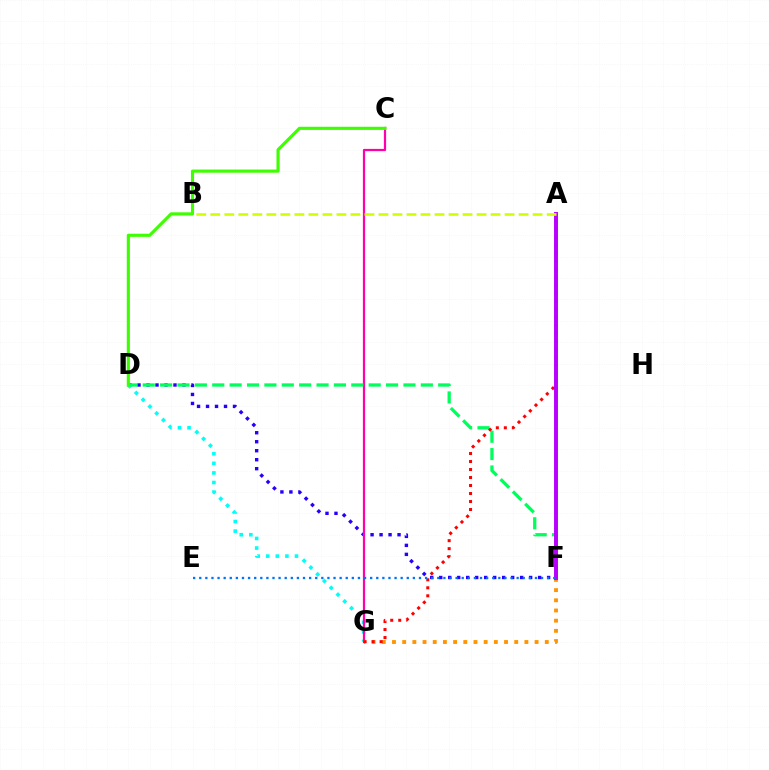{('D', 'F'): [{'color': '#2500ff', 'line_style': 'dotted', 'thickness': 2.44}, {'color': '#00ff5c', 'line_style': 'dashed', 'thickness': 2.36}], ('D', 'G'): [{'color': '#00fff6', 'line_style': 'dotted', 'thickness': 2.6}], ('C', 'G'): [{'color': '#ff00ac', 'line_style': 'solid', 'thickness': 1.6}], ('F', 'G'): [{'color': '#ff9400', 'line_style': 'dotted', 'thickness': 2.77}], ('A', 'G'): [{'color': '#ff0000', 'line_style': 'dotted', 'thickness': 2.17}], ('A', 'F'): [{'color': '#b900ff', 'line_style': 'solid', 'thickness': 2.83}], ('A', 'B'): [{'color': '#d1ff00', 'line_style': 'dashed', 'thickness': 1.9}], ('E', 'F'): [{'color': '#0074ff', 'line_style': 'dotted', 'thickness': 1.66}], ('C', 'D'): [{'color': '#3dff00', 'line_style': 'solid', 'thickness': 2.26}]}